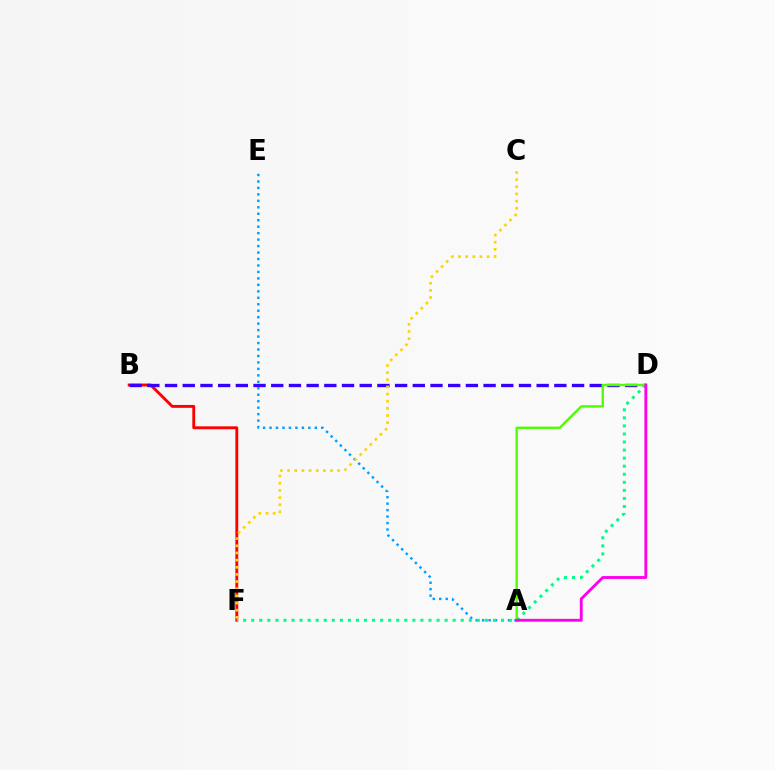{('B', 'F'): [{'color': '#ff0000', 'line_style': 'solid', 'thickness': 2.08}], ('B', 'D'): [{'color': '#3700ff', 'line_style': 'dashed', 'thickness': 2.4}], ('A', 'E'): [{'color': '#009eff', 'line_style': 'dotted', 'thickness': 1.76}], ('D', 'F'): [{'color': '#00ff86', 'line_style': 'dotted', 'thickness': 2.19}], ('A', 'D'): [{'color': '#4fff00', 'line_style': 'solid', 'thickness': 1.72}, {'color': '#ff00ed', 'line_style': 'solid', 'thickness': 2.06}], ('C', 'F'): [{'color': '#ffd500', 'line_style': 'dotted', 'thickness': 1.94}]}